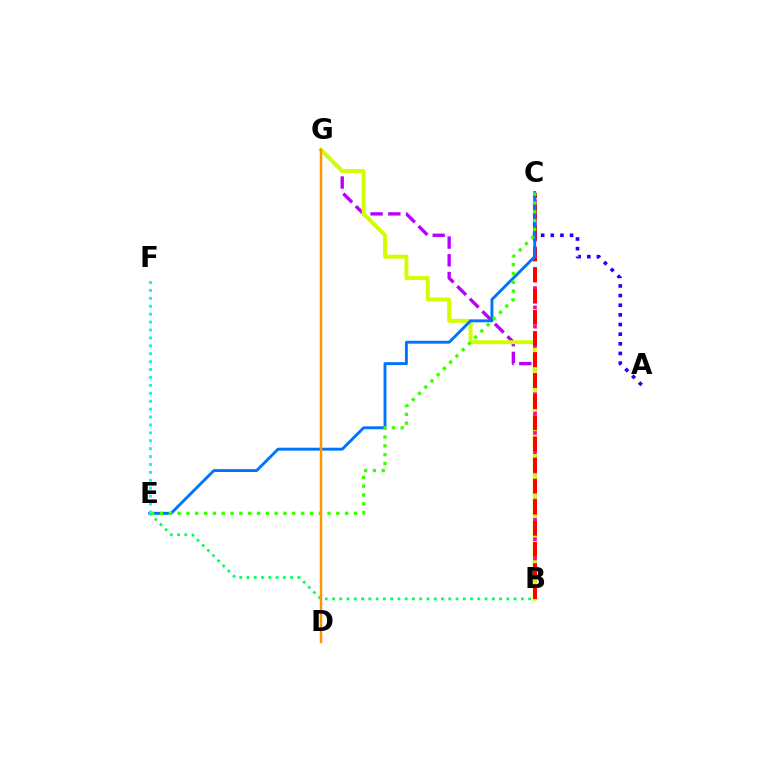{('B', 'G'): [{'color': '#b900ff', 'line_style': 'dashed', 'thickness': 2.41}, {'color': '#d1ff00', 'line_style': 'solid', 'thickness': 2.83}], ('B', 'C'): [{'color': '#ff00ac', 'line_style': 'dotted', 'thickness': 2.62}, {'color': '#ff0000', 'line_style': 'dashed', 'thickness': 2.87}], ('A', 'C'): [{'color': '#2500ff', 'line_style': 'dotted', 'thickness': 2.62}], ('C', 'E'): [{'color': '#0074ff', 'line_style': 'solid', 'thickness': 2.09}, {'color': '#3dff00', 'line_style': 'dotted', 'thickness': 2.4}], ('B', 'E'): [{'color': '#00ff5c', 'line_style': 'dotted', 'thickness': 1.97}], ('D', 'G'): [{'color': '#ff9400', 'line_style': 'solid', 'thickness': 1.79}], ('E', 'F'): [{'color': '#00fff6', 'line_style': 'dotted', 'thickness': 2.15}]}